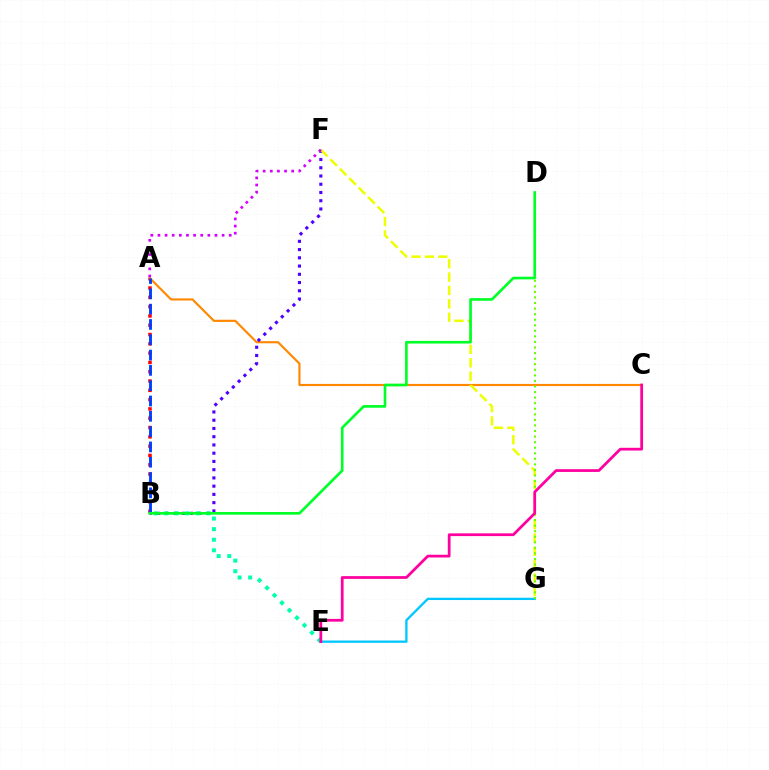{('A', 'B'): [{'color': '#ff0000', 'line_style': 'dotted', 'thickness': 2.53}, {'color': '#003fff', 'line_style': 'dashed', 'thickness': 2.08}], ('E', 'G'): [{'color': '#00c7ff', 'line_style': 'solid', 'thickness': 1.67}], ('A', 'C'): [{'color': '#ff8800', 'line_style': 'solid', 'thickness': 1.55}], ('B', 'F'): [{'color': '#4f00ff', 'line_style': 'dotted', 'thickness': 2.24}], ('F', 'G'): [{'color': '#eeff00', 'line_style': 'dashed', 'thickness': 1.82}], ('D', 'G'): [{'color': '#66ff00', 'line_style': 'dotted', 'thickness': 1.51}], ('B', 'E'): [{'color': '#00ffaf', 'line_style': 'dotted', 'thickness': 2.87}], ('C', 'E'): [{'color': '#ff00a0', 'line_style': 'solid', 'thickness': 1.98}], ('B', 'D'): [{'color': '#00ff27', 'line_style': 'solid', 'thickness': 1.91}], ('A', 'F'): [{'color': '#d600ff', 'line_style': 'dotted', 'thickness': 1.94}]}